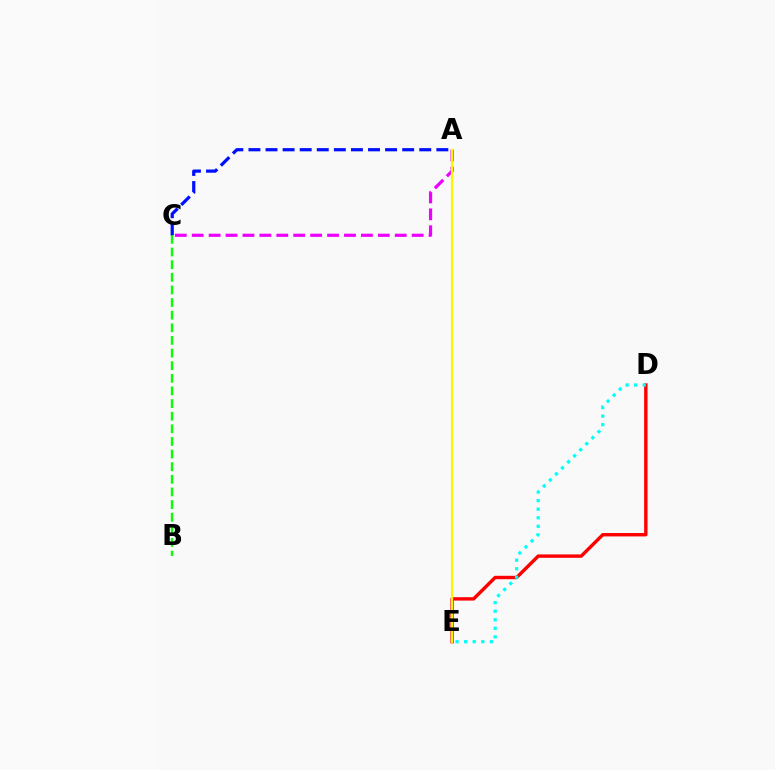{('D', 'E'): [{'color': '#ff0000', 'line_style': 'solid', 'thickness': 2.45}, {'color': '#00fff6', 'line_style': 'dotted', 'thickness': 2.33}], ('B', 'C'): [{'color': '#08ff00', 'line_style': 'dashed', 'thickness': 1.72}], ('A', 'C'): [{'color': '#ee00ff', 'line_style': 'dashed', 'thickness': 2.3}, {'color': '#0010ff', 'line_style': 'dashed', 'thickness': 2.32}], ('A', 'E'): [{'color': '#fcf500', 'line_style': 'solid', 'thickness': 1.6}]}